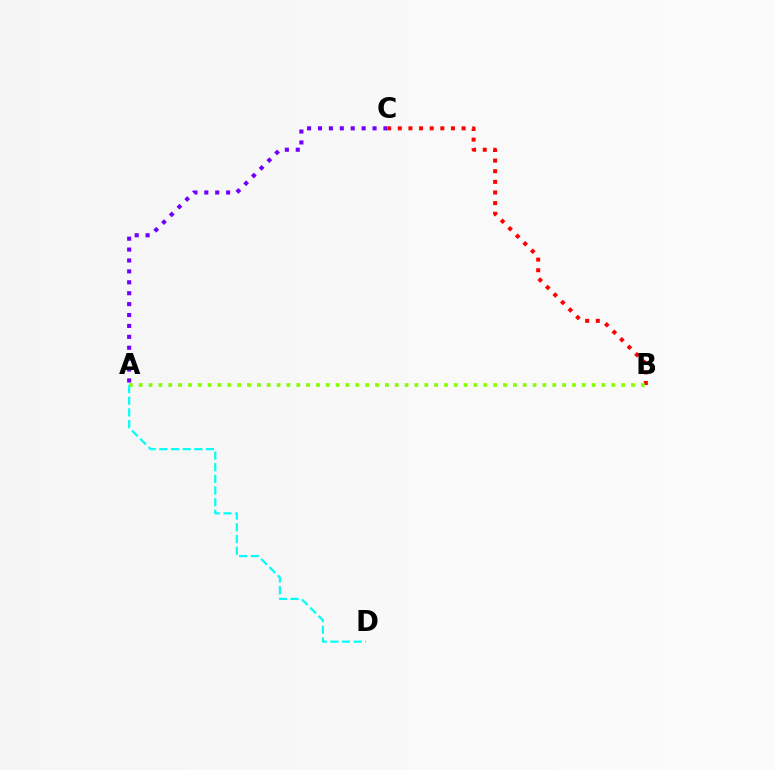{('A', 'C'): [{'color': '#7200ff', 'line_style': 'dotted', 'thickness': 2.96}], ('A', 'D'): [{'color': '#00fff6', 'line_style': 'dashed', 'thickness': 1.59}], ('B', 'C'): [{'color': '#ff0000', 'line_style': 'dotted', 'thickness': 2.89}], ('A', 'B'): [{'color': '#84ff00', 'line_style': 'dotted', 'thickness': 2.68}]}